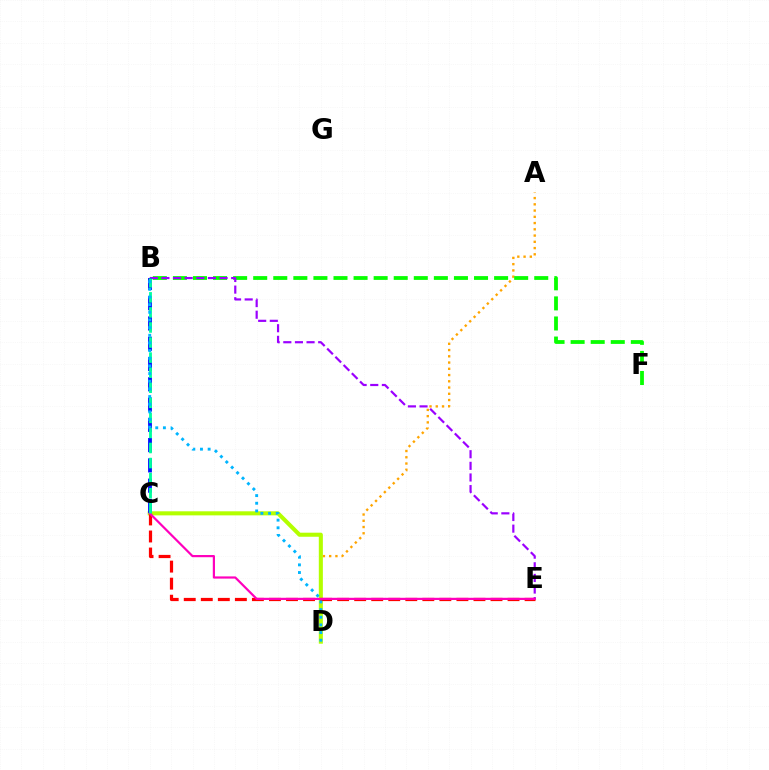{('A', 'D'): [{'color': '#ffa500', 'line_style': 'dotted', 'thickness': 1.7}], ('B', 'F'): [{'color': '#08ff00', 'line_style': 'dashed', 'thickness': 2.73}], ('C', 'D'): [{'color': '#b3ff00', 'line_style': 'solid', 'thickness': 2.93}], ('C', 'E'): [{'color': '#ff0000', 'line_style': 'dashed', 'thickness': 2.32}, {'color': '#ff00bd', 'line_style': 'solid', 'thickness': 1.58}], ('B', 'E'): [{'color': '#9b00ff', 'line_style': 'dashed', 'thickness': 1.58}], ('B', 'C'): [{'color': '#0010ff', 'line_style': 'dashed', 'thickness': 2.75}, {'color': '#00ff9d', 'line_style': 'dashed', 'thickness': 2.05}], ('B', 'D'): [{'color': '#00b5ff', 'line_style': 'dotted', 'thickness': 2.08}]}